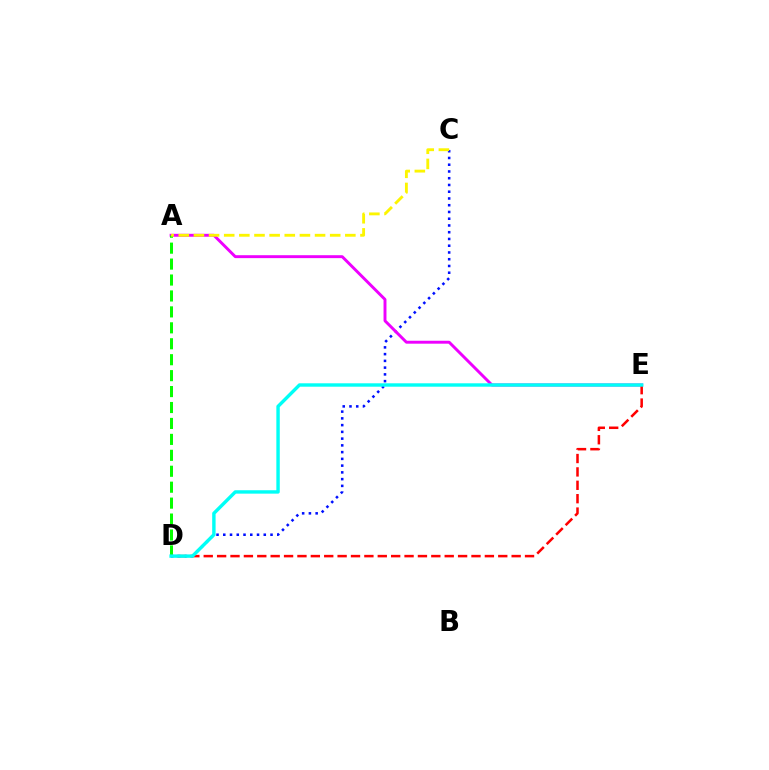{('C', 'D'): [{'color': '#0010ff', 'line_style': 'dotted', 'thickness': 1.83}], ('A', 'E'): [{'color': '#ee00ff', 'line_style': 'solid', 'thickness': 2.11}], ('A', 'D'): [{'color': '#08ff00', 'line_style': 'dashed', 'thickness': 2.16}], ('D', 'E'): [{'color': '#ff0000', 'line_style': 'dashed', 'thickness': 1.82}, {'color': '#00fff6', 'line_style': 'solid', 'thickness': 2.46}], ('A', 'C'): [{'color': '#fcf500', 'line_style': 'dashed', 'thickness': 2.06}]}